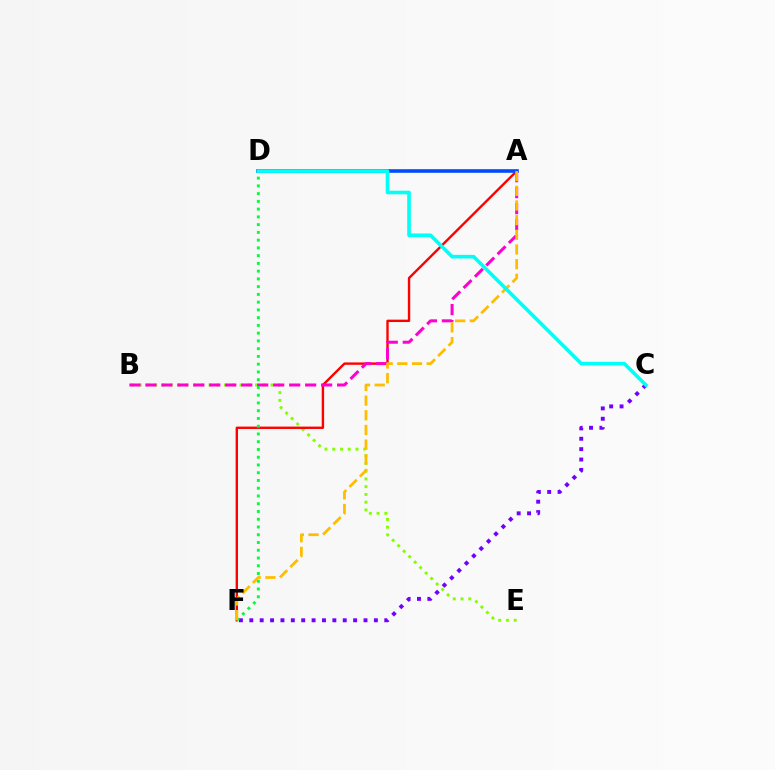{('B', 'E'): [{'color': '#84ff00', 'line_style': 'dotted', 'thickness': 2.11}], ('A', 'F'): [{'color': '#ff0000', 'line_style': 'solid', 'thickness': 1.72}, {'color': '#ffbd00', 'line_style': 'dashed', 'thickness': 1.99}], ('A', 'B'): [{'color': '#ff00cf', 'line_style': 'dashed', 'thickness': 2.17}], ('C', 'F'): [{'color': '#7200ff', 'line_style': 'dotted', 'thickness': 2.82}], ('D', 'F'): [{'color': '#00ff39', 'line_style': 'dotted', 'thickness': 2.11}], ('A', 'D'): [{'color': '#004bff', 'line_style': 'solid', 'thickness': 2.59}], ('C', 'D'): [{'color': '#00fff6', 'line_style': 'solid', 'thickness': 2.61}]}